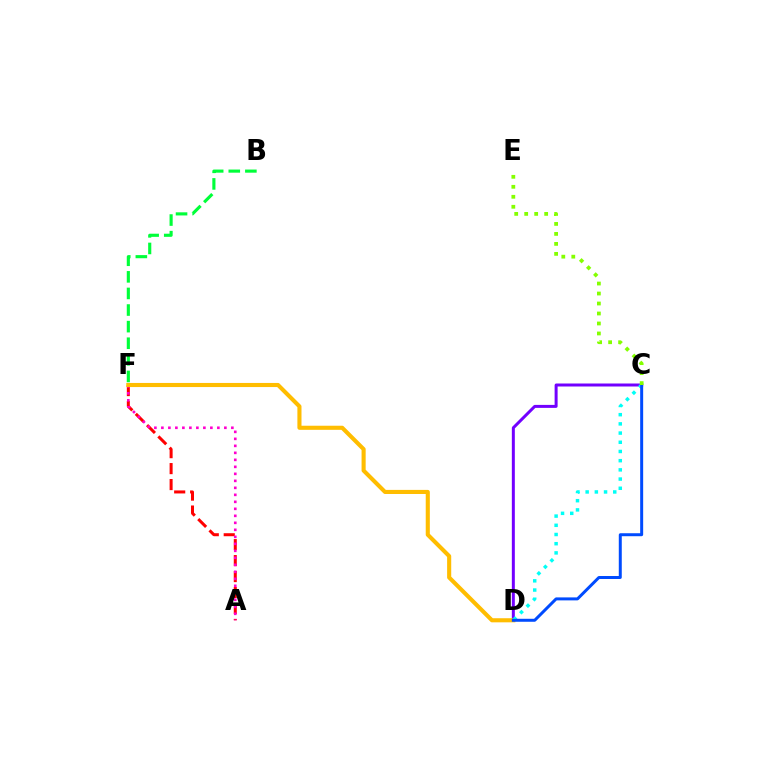{('C', 'D'): [{'color': '#7200ff', 'line_style': 'solid', 'thickness': 2.15}, {'color': '#00fff6', 'line_style': 'dotted', 'thickness': 2.5}, {'color': '#004bff', 'line_style': 'solid', 'thickness': 2.15}], ('A', 'F'): [{'color': '#ff0000', 'line_style': 'dashed', 'thickness': 2.17}, {'color': '#ff00cf', 'line_style': 'dotted', 'thickness': 1.9}], ('B', 'F'): [{'color': '#00ff39', 'line_style': 'dashed', 'thickness': 2.25}], ('D', 'F'): [{'color': '#ffbd00', 'line_style': 'solid', 'thickness': 2.95}], ('C', 'E'): [{'color': '#84ff00', 'line_style': 'dotted', 'thickness': 2.71}]}